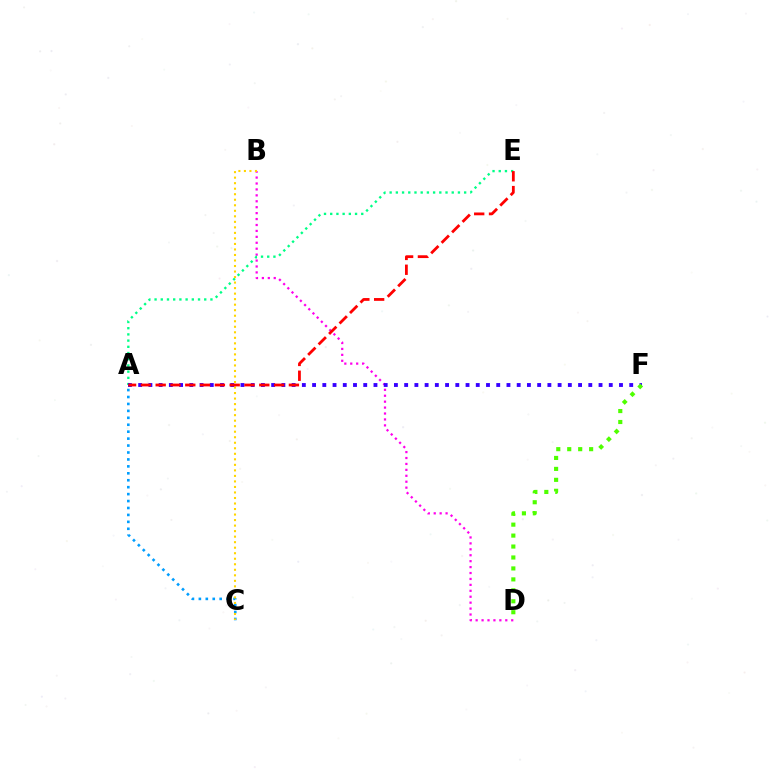{('B', 'D'): [{'color': '#ff00ed', 'line_style': 'dotted', 'thickness': 1.61}], ('A', 'C'): [{'color': '#009eff', 'line_style': 'dotted', 'thickness': 1.88}], ('A', 'E'): [{'color': '#00ff86', 'line_style': 'dotted', 'thickness': 1.69}, {'color': '#ff0000', 'line_style': 'dashed', 'thickness': 2.01}], ('B', 'C'): [{'color': '#ffd500', 'line_style': 'dotted', 'thickness': 1.5}], ('A', 'F'): [{'color': '#3700ff', 'line_style': 'dotted', 'thickness': 2.78}], ('D', 'F'): [{'color': '#4fff00', 'line_style': 'dotted', 'thickness': 2.97}]}